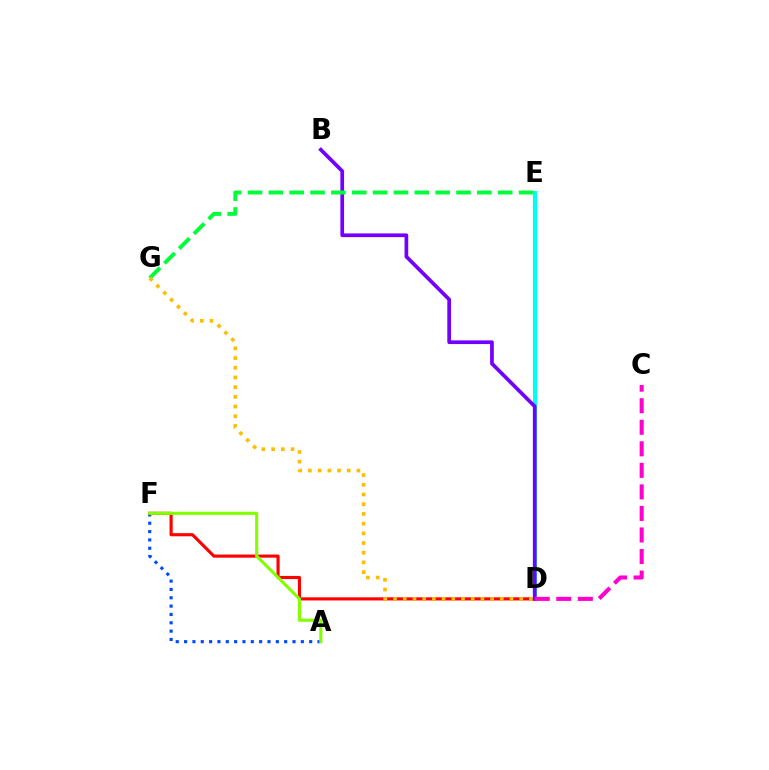{('D', 'E'): [{'color': '#00fff6', 'line_style': 'solid', 'thickness': 2.96}], ('A', 'F'): [{'color': '#004bff', 'line_style': 'dotted', 'thickness': 2.27}, {'color': '#84ff00', 'line_style': 'solid', 'thickness': 2.24}], ('D', 'F'): [{'color': '#ff0000', 'line_style': 'solid', 'thickness': 2.26}], ('B', 'D'): [{'color': '#7200ff', 'line_style': 'solid', 'thickness': 2.66}], ('E', 'G'): [{'color': '#00ff39', 'line_style': 'dashed', 'thickness': 2.83}], ('D', 'G'): [{'color': '#ffbd00', 'line_style': 'dotted', 'thickness': 2.64}], ('C', 'D'): [{'color': '#ff00cf', 'line_style': 'dashed', 'thickness': 2.93}]}